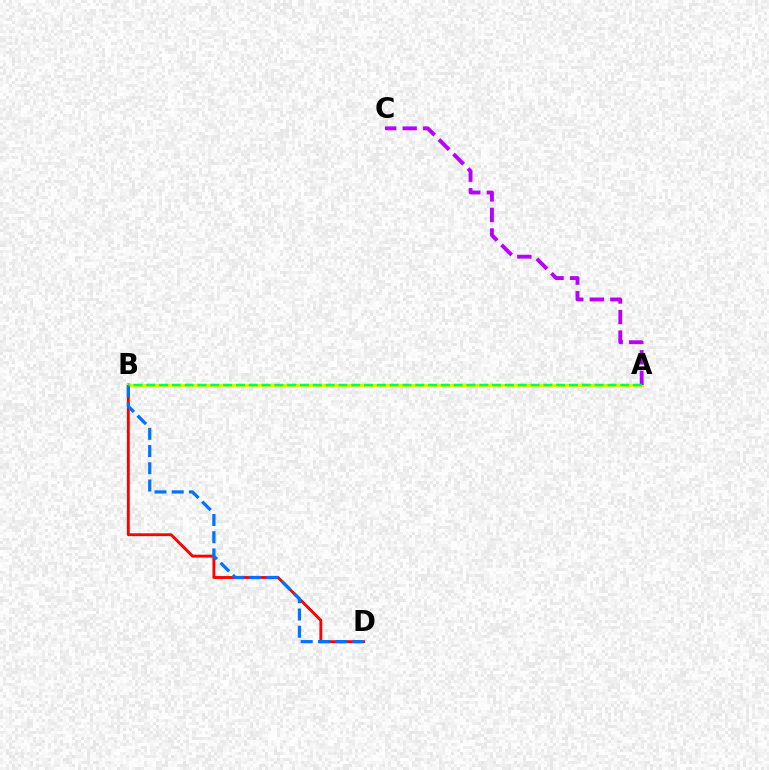{('B', 'D'): [{'color': '#ff0000', 'line_style': 'solid', 'thickness': 2.06}, {'color': '#0074ff', 'line_style': 'dashed', 'thickness': 2.34}], ('A', 'B'): [{'color': '#d1ff00', 'line_style': 'solid', 'thickness': 2.34}, {'color': '#00ff5c', 'line_style': 'dashed', 'thickness': 1.74}], ('A', 'C'): [{'color': '#b900ff', 'line_style': 'dashed', 'thickness': 2.79}]}